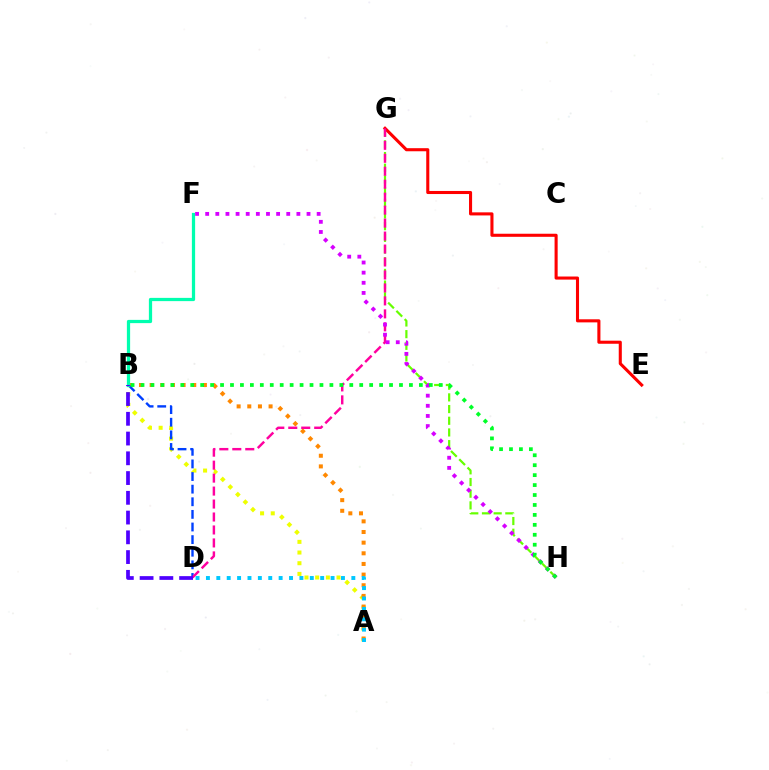{('G', 'H'): [{'color': '#66ff00', 'line_style': 'dashed', 'thickness': 1.59}], ('A', 'B'): [{'color': '#eeff00', 'line_style': 'dotted', 'thickness': 2.9}, {'color': '#ff8800', 'line_style': 'dotted', 'thickness': 2.89}], ('E', 'G'): [{'color': '#ff0000', 'line_style': 'solid', 'thickness': 2.22}], ('B', 'D'): [{'color': '#003fff', 'line_style': 'dashed', 'thickness': 1.71}, {'color': '#4f00ff', 'line_style': 'dashed', 'thickness': 2.68}], ('B', 'F'): [{'color': '#00ffaf', 'line_style': 'solid', 'thickness': 2.33}], ('D', 'G'): [{'color': '#ff00a0', 'line_style': 'dashed', 'thickness': 1.76}], ('F', 'H'): [{'color': '#d600ff', 'line_style': 'dotted', 'thickness': 2.75}], ('B', 'H'): [{'color': '#00ff27', 'line_style': 'dotted', 'thickness': 2.7}], ('A', 'D'): [{'color': '#00c7ff', 'line_style': 'dotted', 'thickness': 2.82}]}